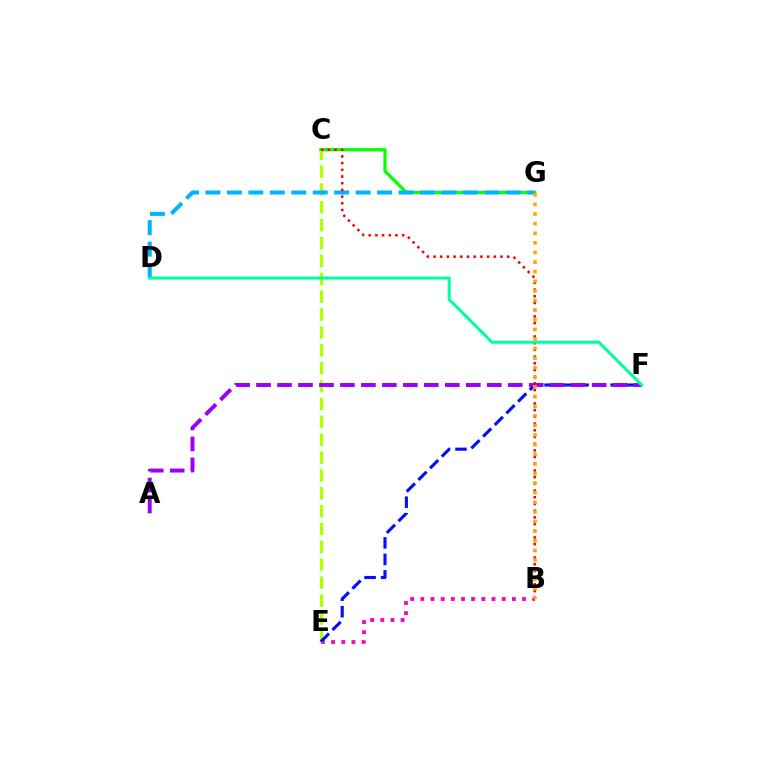{('C', 'G'): [{'color': '#08ff00', 'line_style': 'solid', 'thickness': 2.32}], ('B', 'E'): [{'color': '#ff00bd', 'line_style': 'dotted', 'thickness': 2.76}], ('C', 'E'): [{'color': '#b3ff00', 'line_style': 'dashed', 'thickness': 2.43}], ('E', 'F'): [{'color': '#0010ff', 'line_style': 'dashed', 'thickness': 2.24}], ('A', 'F'): [{'color': '#9b00ff', 'line_style': 'dashed', 'thickness': 2.85}], ('D', 'G'): [{'color': '#00b5ff', 'line_style': 'dashed', 'thickness': 2.91}], ('B', 'C'): [{'color': '#ff0000', 'line_style': 'dotted', 'thickness': 1.82}], ('D', 'F'): [{'color': '#00ff9d', 'line_style': 'solid', 'thickness': 2.19}], ('B', 'G'): [{'color': '#ffa500', 'line_style': 'dotted', 'thickness': 2.61}]}